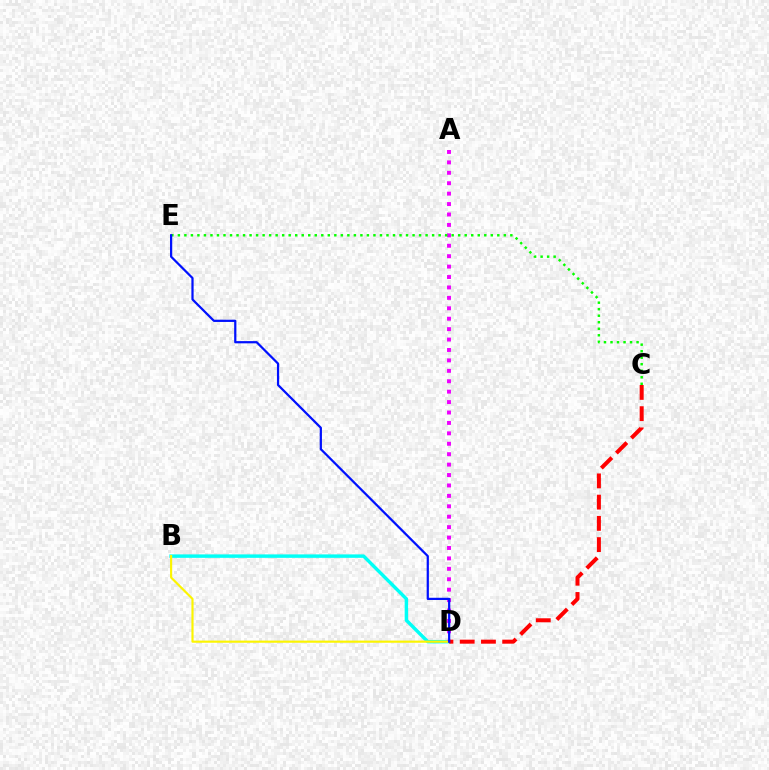{('B', 'D'): [{'color': '#00fff6', 'line_style': 'solid', 'thickness': 2.47}, {'color': '#fcf500', 'line_style': 'solid', 'thickness': 1.55}], ('A', 'D'): [{'color': '#ee00ff', 'line_style': 'dotted', 'thickness': 2.83}], ('C', 'D'): [{'color': '#ff0000', 'line_style': 'dashed', 'thickness': 2.89}], ('C', 'E'): [{'color': '#08ff00', 'line_style': 'dotted', 'thickness': 1.77}], ('D', 'E'): [{'color': '#0010ff', 'line_style': 'solid', 'thickness': 1.6}]}